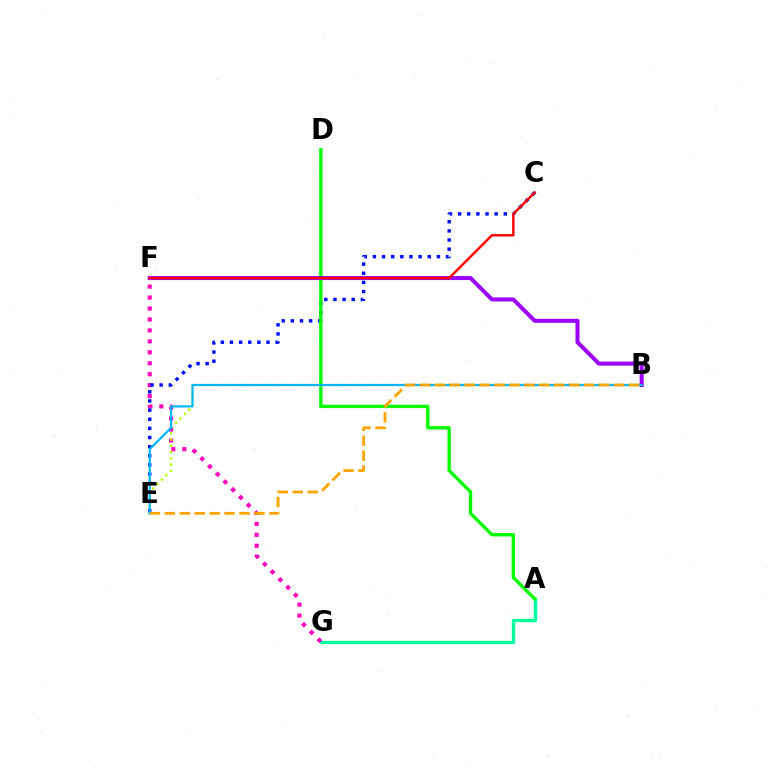{('A', 'G'): [{'color': '#00ff9d', 'line_style': 'solid', 'thickness': 2.43}], ('F', 'G'): [{'color': '#ff00bd', 'line_style': 'dotted', 'thickness': 2.97}], ('B', 'E'): [{'color': '#b3ff00', 'line_style': 'dotted', 'thickness': 1.7}, {'color': '#00b5ff', 'line_style': 'solid', 'thickness': 1.56}, {'color': '#ffa500', 'line_style': 'dashed', 'thickness': 2.03}], ('C', 'E'): [{'color': '#0010ff', 'line_style': 'dotted', 'thickness': 2.48}], ('A', 'D'): [{'color': '#08ff00', 'line_style': 'solid', 'thickness': 2.42}], ('B', 'F'): [{'color': '#9b00ff', 'line_style': 'solid', 'thickness': 2.89}], ('C', 'F'): [{'color': '#ff0000', 'line_style': 'solid', 'thickness': 1.75}]}